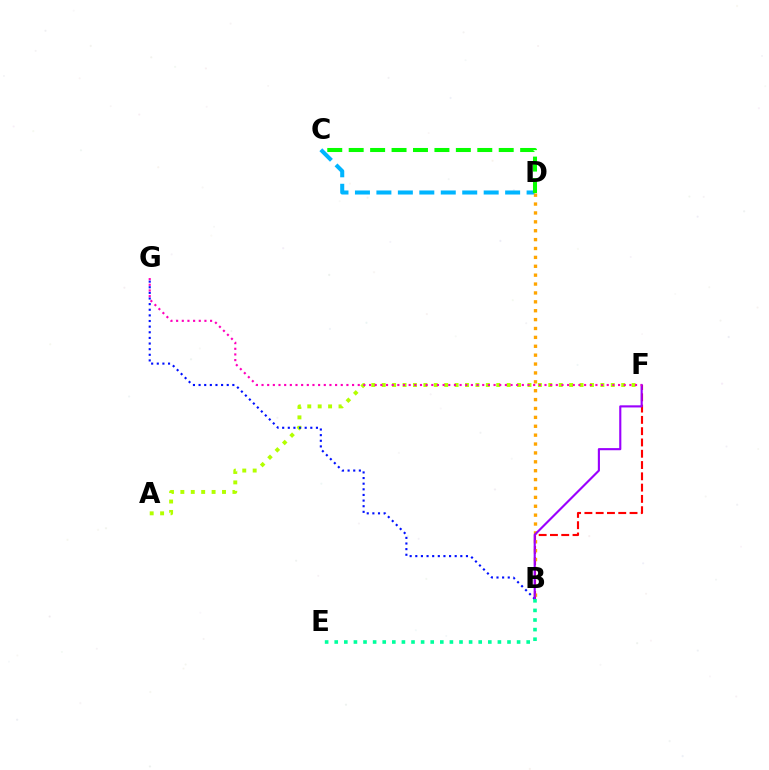{('A', 'F'): [{'color': '#b3ff00', 'line_style': 'dotted', 'thickness': 2.83}], ('C', 'D'): [{'color': '#00b5ff', 'line_style': 'dashed', 'thickness': 2.91}, {'color': '#08ff00', 'line_style': 'dashed', 'thickness': 2.91}], ('B', 'F'): [{'color': '#ff0000', 'line_style': 'dashed', 'thickness': 1.53}, {'color': '#9b00ff', 'line_style': 'solid', 'thickness': 1.53}], ('B', 'D'): [{'color': '#ffa500', 'line_style': 'dotted', 'thickness': 2.41}], ('B', 'G'): [{'color': '#0010ff', 'line_style': 'dotted', 'thickness': 1.53}], ('F', 'G'): [{'color': '#ff00bd', 'line_style': 'dotted', 'thickness': 1.54}], ('B', 'E'): [{'color': '#00ff9d', 'line_style': 'dotted', 'thickness': 2.61}]}